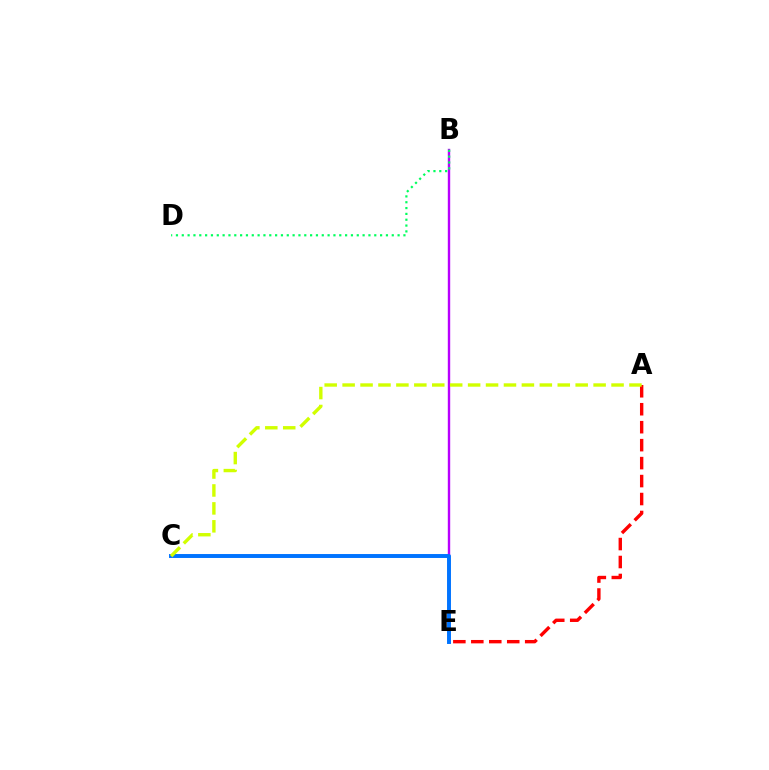{('A', 'E'): [{'color': '#ff0000', 'line_style': 'dashed', 'thickness': 2.44}], ('B', 'E'): [{'color': '#b900ff', 'line_style': 'solid', 'thickness': 1.73}], ('C', 'E'): [{'color': '#0074ff', 'line_style': 'solid', 'thickness': 2.83}], ('B', 'D'): [{'color': '#00ff5c', 'line_style': 'dotted', 'thickness': 1.58}], ('A', 'C'): [{'color': '#d1ff00', 'line_style': 'dashed', 'thickness': 2.44}]}